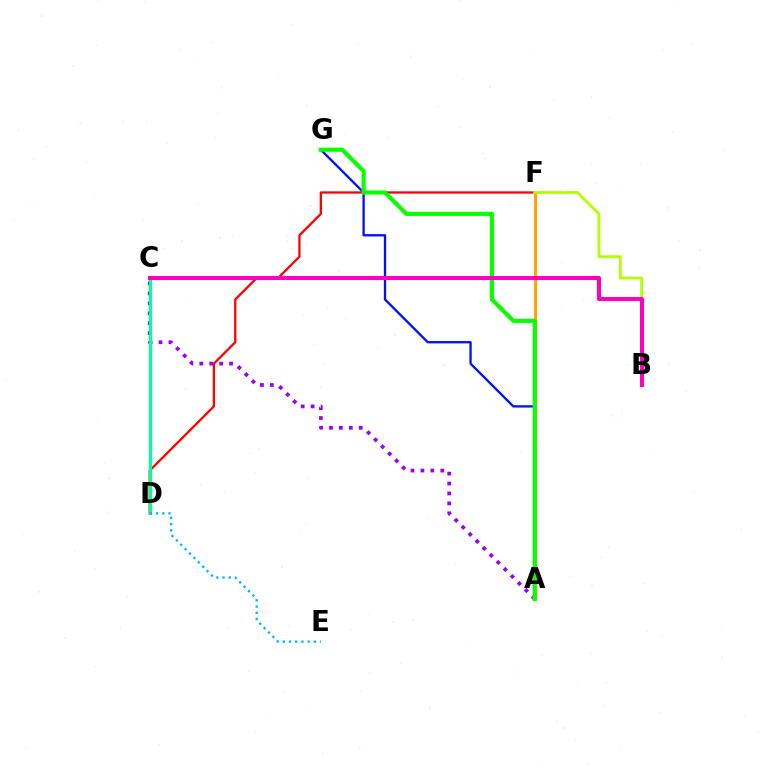{('A', 'F'): [{'color': '#ffa500', 'line_style': 'solid', 'thickness': 2.23}], ('A', 'G'): [{'color': '#0010ff', 'line_style': 'solid', 'thickness': 1.67}, {'color': '#08ff00', 'line_style': 'solid', 'thickness': 2.97}], ('A', 'C'): [{'color': '#9b00ff', 'line_style': 'dotted', 'thickness': 2.7}], ('D', 'F'): [{'color': '#ff0000', 'line_style': 'solid', 'thickness': 1.65}], ('C', 'D'): [{'color': '#00ff9d', 'line_style': 'solid', 'thickness': 2.22}], ('B', 'F'): [{'color': '#b3ff00', 'line_style': 'solid', 'thickness': 2.05}], ('D', 'E'): [{'color': '#00b5ff', 'line_style': 'dotted', 'thickness': 1.69}], ('B', 'C'): [{'color': '#ff00bd', 'line_style': 'solid', 'thickness': 2.92}]}